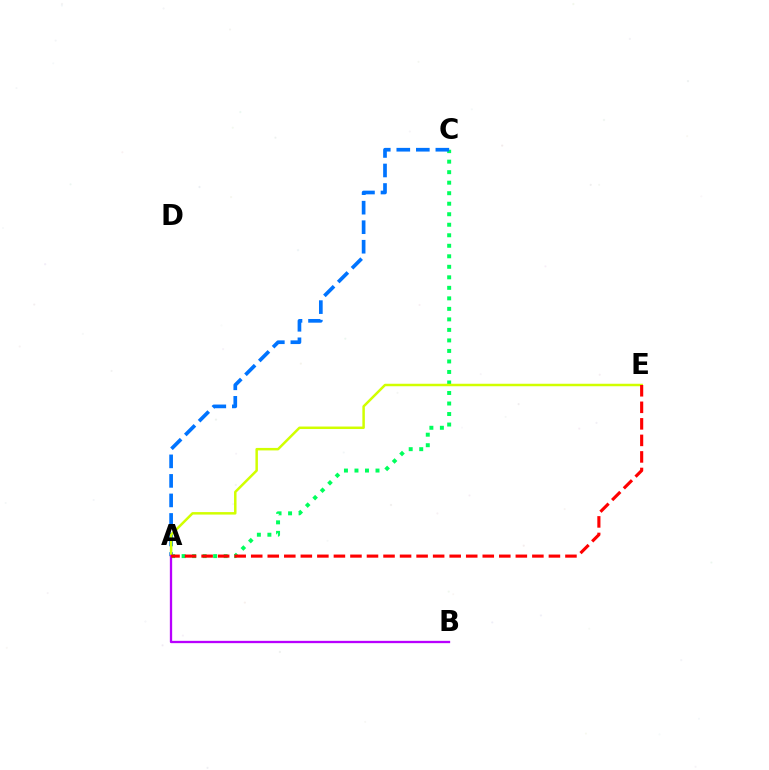{('A', 'C'): [{'color': '#00ff5c', 'line_style': 'dotted', 'thickness': 2.86}, {'color': '#0074ff', 'line_style': 'dashed', 'thickness': 2.65}], ('A', 'E'): [{'color': '#d1ff00', 'line_style': 'solid', 'thickness': 1.79}, {'color': '#ff0000', 'line_style': 'dashed', 'thickness': 2.25}], ('A', 'B'): [{'color': '#b900ff', 'line_style': 'solid', 'thickness': 1.66}]}